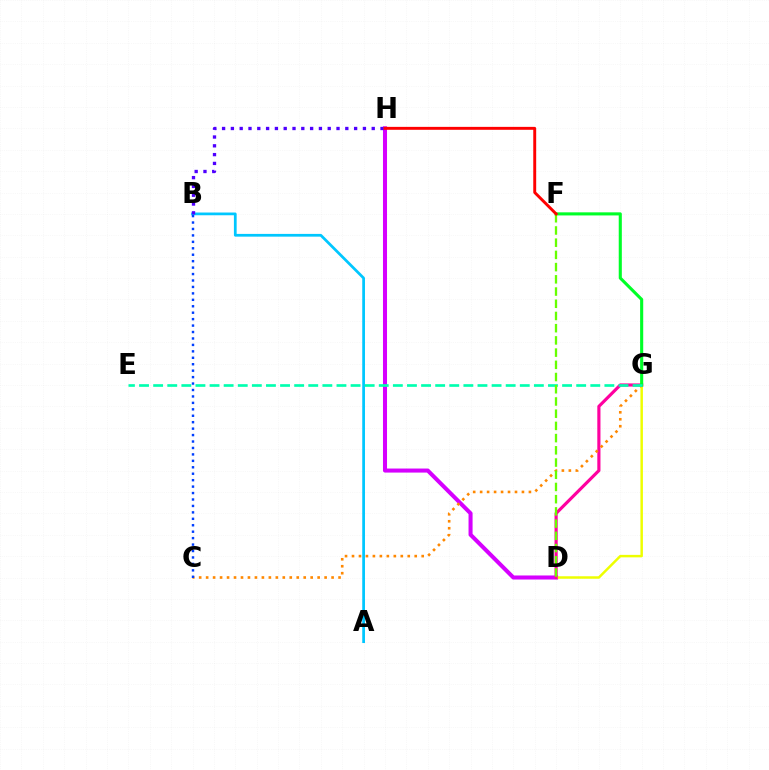{('A', 'B'): [{'color': '#00c7ff', 'line_style': 'solid', 'thickness': 1.97}], ('D', 'H'): [{'color': '#d600ff', 'line_style': 'solid', 'thickness': 2.91}], ('D', 'G'): [{'color': '#eeff00', 'line_style': 'solid', 'thickness': 1.79}, {'color': '#ff00a0', 'line_style': 'solid', 'thickness': 2.27}], ('C', 'G'): [{'color': '#ff8800', 'line_style': 'dotted', 'thickness': 1.89}], ('F', 'G'): [{'color': '#00ff27', 'line_style': 'solid', 'thickness': 2.23}], ('E', 'G'): [{'color': '#00ffaf', 'line_style': 'dashed', 'thickness': 1.92}], ('D', 'F'): [{'color': '#66ff00', 'line_style': 'dashed', 'thickness': 1.66}], ('B', 'H'): [{'color': '#4f00ff', 'line_style': 'dotted', 'thickness': 2.39}], ('B', 'C'): [{'color': '#003fff', 'line_style': 'dotted', 'thickness': 1.75}], ('F', 'H'): [{'color': '#ff0000', 'line_style': 'solid', 'thickness': 2.1}]}